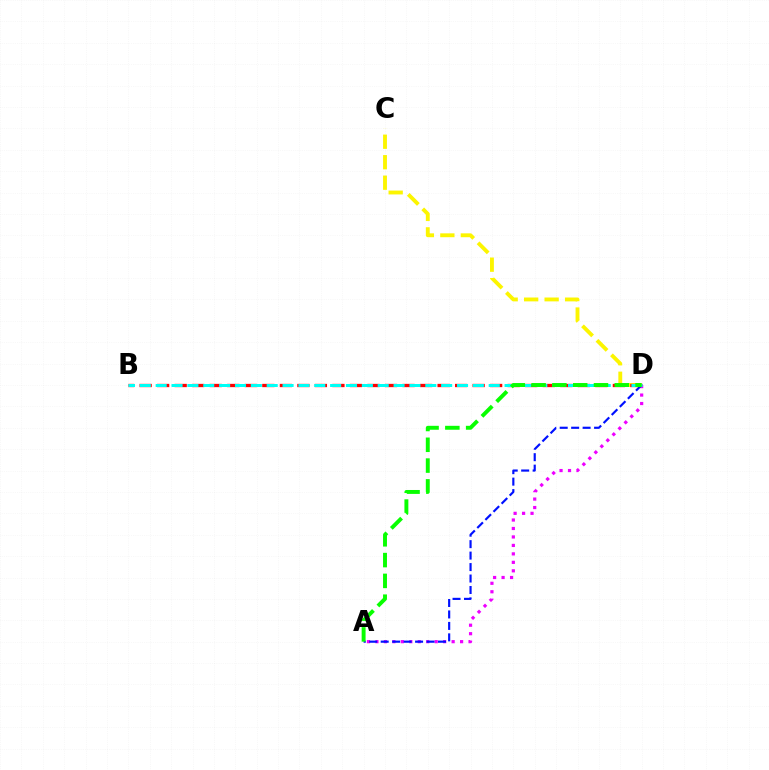{('C', 'D'): [{'color': '#fcf500', 'line_style': 'dashed', 'thickness': 2.78}], ('B', 'D'): [{'color': '#ff0000', 'line_style': 'dashed', 'thickness': 2.38}, {'color': '#00fff6', 'line_style': 'dashed', 'thickness': 2.15}], ('A', 'D'): [{'color': '#ee00ff', 'line_style': 'dotted', 'thickness': 2.3}, {'color': '#0010ff', 'line_style': 'dashed', 'thickness': 1.56}, {'color': '#08ff00', 'line_style': 'dashed', 'thickness': 2.82}]}